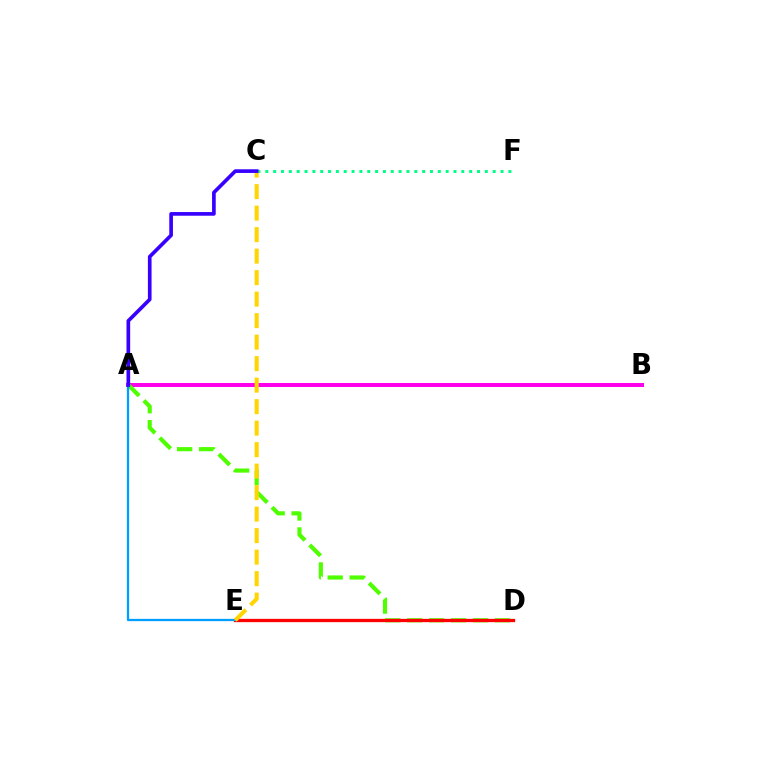{('A', 'B'): [{'color': '#ff00ed', 'line_style': 'solid', 'thickness': 2.87}], ('A', 'D'): [{'color': '#4fff00', 'line_style': 'dashed', 'thickness': 2.98}], ('C', 'F'): [{'color': '#00ff86', 'line_style': 'dotted', 'thickness': 2.13}], ('D', 'E'): [{'color': '#ff0000', 'line_style': 'solid', 'thickness': 2.37}], ('A', 'E'): [{'color': '#009eff', 'line_style': 'solid', 'thickness': 1.64}], ('C', 'E'): [{'color': '#ffd500', 'line_style': 'dashed', 'thickness': 2.92}], ('A', 'C'): [{'color': '#3700ff', 'line_style': 'solid', 'thickness': 2.64}]}